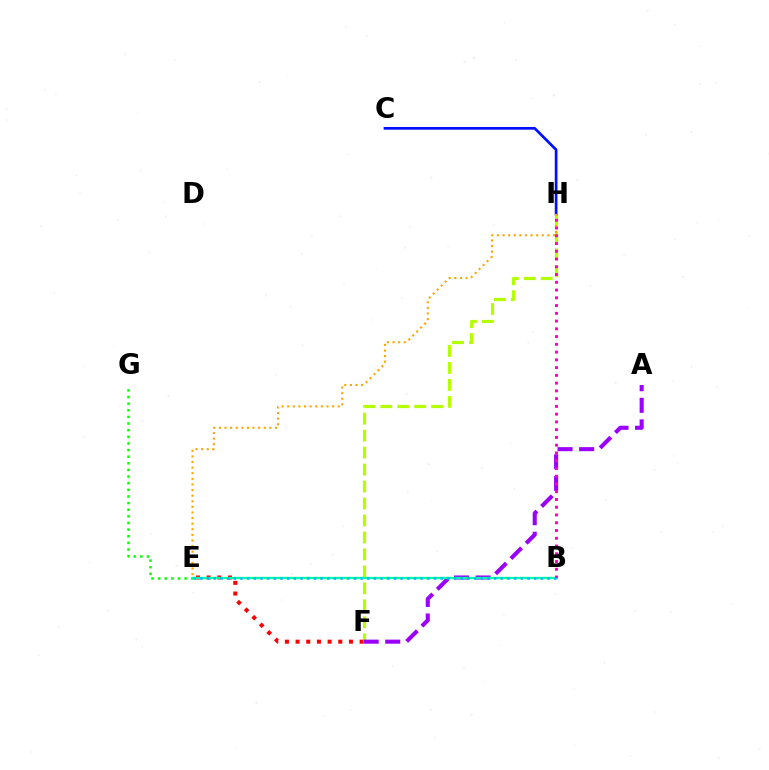{('E', 'F'): [{'color': '#ff0000', 'line_style': 'dotted', 'thickness': 2.9}], ('E', 'G'): [{'color': '#08ff00', 'line_style': 'dotted', 'thickness': 1.8}], ('F', 'H'): [{'color': '#b3ff00', 'line_style': 'dashed', 'thickness': 2.31}], ('C', 'H'): [{'color': '#0010ff', 'line_style': 'solid', 'thickness': 1.95}], ('E', 'H'): [{'color': '#ffa500', 'line_style': 'dotted', 'thickness': 1.52}], ('A', 'F'): [{'color': '#9b00ff', 'line_style': 'dashed', 'thickness': 2.93}], ('B', 'E'): [{'color': '#00ff9d', 'line_style': 'solid', 'thickness': 1.68}, {'color': '#00b5ff', 'line_style': 'dotted', 'thickness': 1.81}], ('B', 'H'): [{'color': '#ff00bd', 'line_style': 'dotted', 'thickness': 2.11}]}